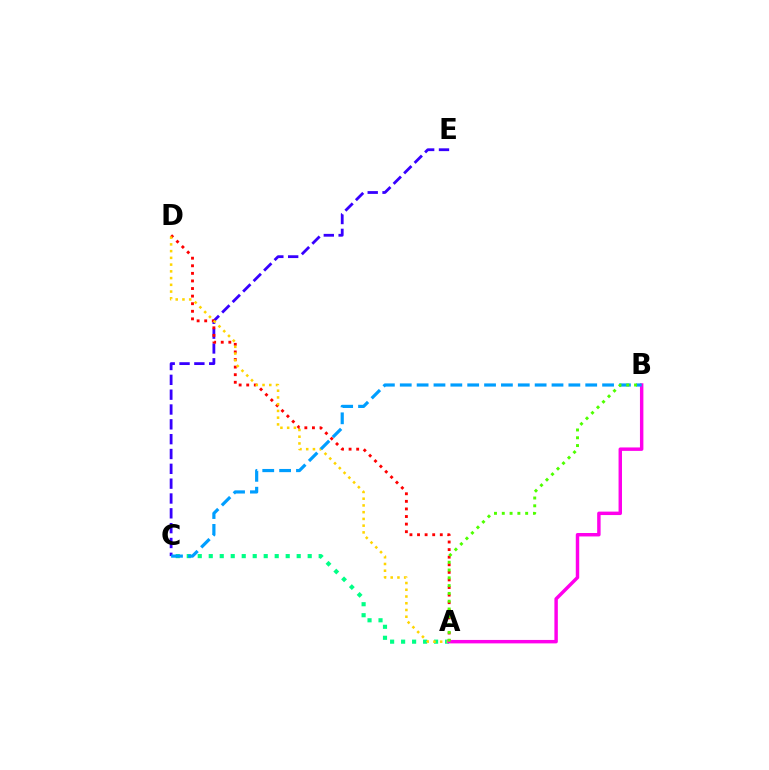{('C', 'E'): [{'color': '#3700ff', 'line_style': 'dashed', 'thickness': 2.01}], ('A', 'C'): [{'color': '#00ff86', 'line_style': 'dotted', 'thickness': 2.99}], ('A', 'D'): [{'color': '#ff0000', 'line_style': 'dotted', 'thickness': 2.06}, {'color': '#ffd500', 'line_style': 'dotted', 'thickness': 1.83}], ('A', 'B'): [{'color': '#ff00ed', 'line_style': 'solid', 'thickness': 2.48}, {'color': '#4fff00', 'line_style': 'dotted', 'thickness': 2.12}], ('B', 'C'): [{'color': '#009eff', 'line_style': 'dashed', 'thickness': 2.29}]}